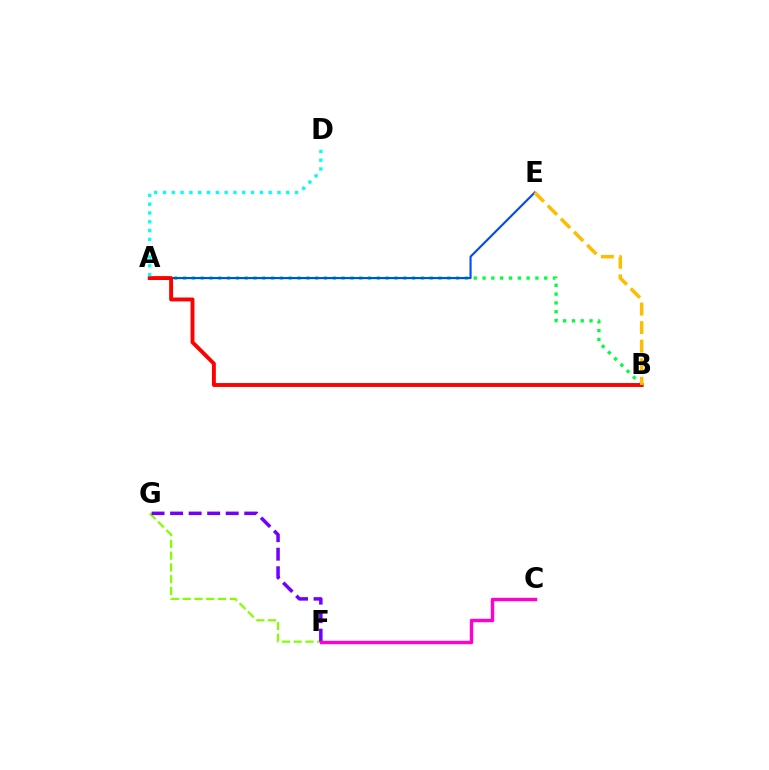{('A', 'B'): [{'color': '#00ff39', 'line_style': 'dotted', 'thickness': 2.39}, {'color': '#ff0000', 'line_style': 'solid', 'thickness': 2.8}], ('F', 'G'): [{'color': '#84ff00', 'line_style': 'dashed', 'thickness': 1.6}, {'color': '#7200ff', 'line_style': 'dashed', 'thickness': 2.52}], ('A', 'E'): [{'color': '#004bff', 'line_style': 'solid', 'thickness': 1.54}], ('A', 'D'): [{'color': '#00fff6', 'line_style': 'dotted', 'thickness': 2.39}], ('B', 'E'): [{'color': '#ffbd00', 'line_style': 'dashed', 'thickness': 2.52}], ('C', 'F'): [{'color': '#ff00cf', 'line_style': 'solid', 'thickness': 2.46}]}